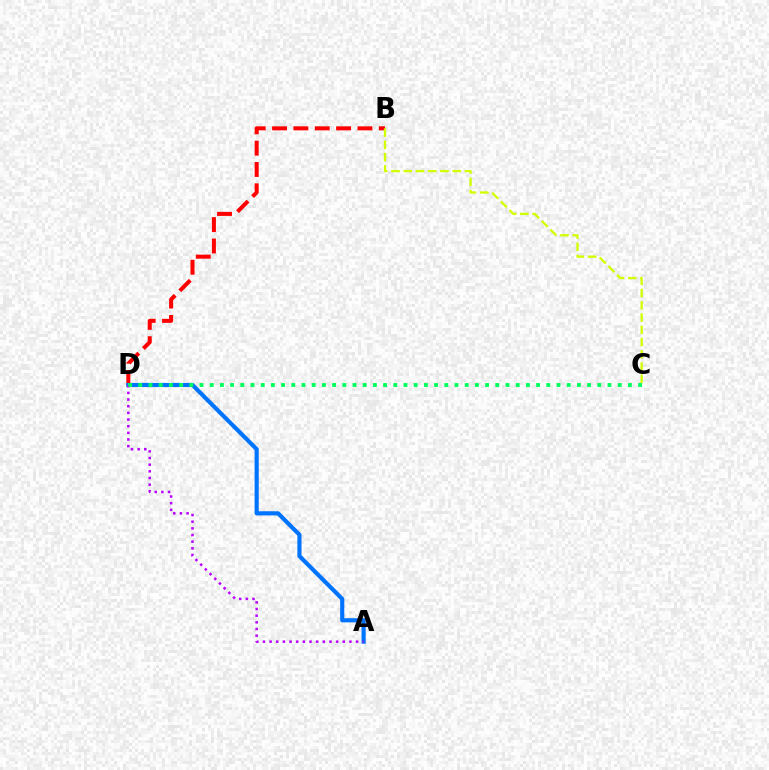{('B', 'D'): [{'color': '#ff0000', 'line_style': 'dashed', 'thickness': 2.9}], ('A', 'D'): [{'color': '#0074ff', 'line_style': 'solid', 'thickness': 2.99}, {'color': '#b900ff', 'line_style': 'dotted', 'thickness': 1.81}], ('B', 'C'): [{'color': '#d1ff00', 'line_style': 'dashed', 'thickness': 1.66}], ('C', 'D'): [{'color': '#00ff5c', 'line_style': 'dotted', 'thickness': 2.77}]}